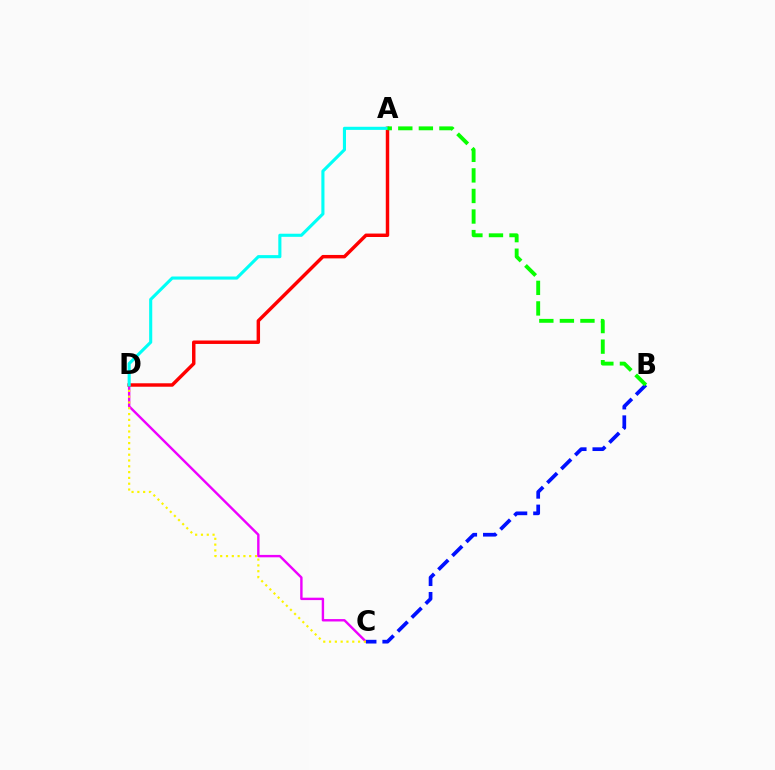{('C', 'D'): [{'color': '#ee00ff', 'line_style': 'solid', 'thickness': 1.73}, {'color': '#fcf500', 'line_style': 'dotted', 'thickness': 1.58}], ('A', 'D'): [{'color': '#ff0000', 'line_style': 'solid', 'thickness': 2.48}, {'color': '#00fff6', 'line_style': 'solid', 'thickness': 2.23}], ('B', 'C'): [{'color': '#0010ff', 'line_style': 'dashed', 'thickness': 2.67}], ('A', 'B'): [{'color': '#08ff00', 'line_style': 'dashed', 'thickness': 2.79}]}